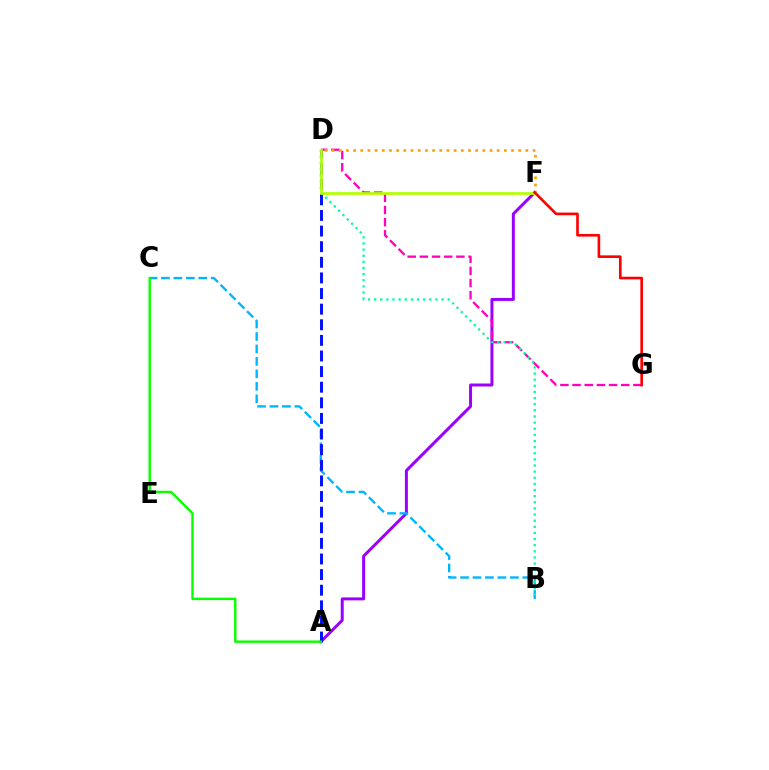{('A', 'F'): [{'color': '#9b00ff', 'line_style': 'solid', 'thickness': 2.15}], ('D', 'G'): [{'color': '#ff00bd', 'line_style': 'dashed', 'thickness': 1.65}], ('B', 'C'): [{'color': '#00b5ff', 'line_style': 'dashed', 'thickness': 1.69}], ('A', 'D'): [{'color': '#0010ff', 'line_style': 'dashed', 'thickness': 2.12}], ('A', 'C'): [{'color': '#08ff00', 'line_style': 'solid', 'thickness': 1.74}], ('B', 'D'): [{'color': '#00ff9d', 'line_style': 'dotted', 'thickness': 1.67}], ('D', 'F'): [{'color': '#ffa500', 'line_style': 'dotted', 'thickness': 1.95}, {'color': '#b3ff00', 'line_style': 'solid', 'thickness': 1.96}], ('F', 'G'): [{'color': '#ff0000', 'line_style': 'solid', 'thickness': 1.9}]}